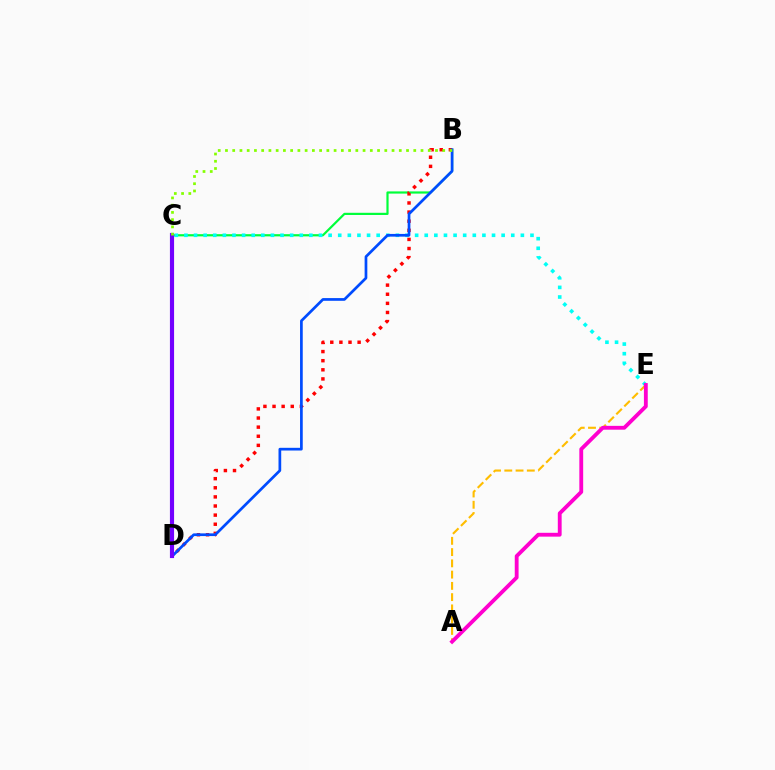{('A', 'E'): [{'color': '#ffbd00', 'line_style': 'dashed', 'thickness': 1.53}, {'color': '#ff00cf', 'line_style': 'solid', 'thickness': 2.76}], ('B', 'C'): [{'color': '#00ff39', 'line_style': 'solid', 'thickness': 1.58}, {'color': '#84ff00', 'line_style': 'dotted', 'thickness': 1.97}], ('B', 'D'): [{'color': '#ff0000', 'line_style': 'dotted', 'thickness': 2.48}, {'color': '#004bff', 'line_style': 'solid', 'thickness': 1.95}], ('C', 'E'): [{'color': '#00fff6', 'line_style': 'dotted', 'thickness': 2.61}], ('C', 'D'): [{'color': '#7200ff', 'line_style': 'solid', 'thickness': 2.99}]}